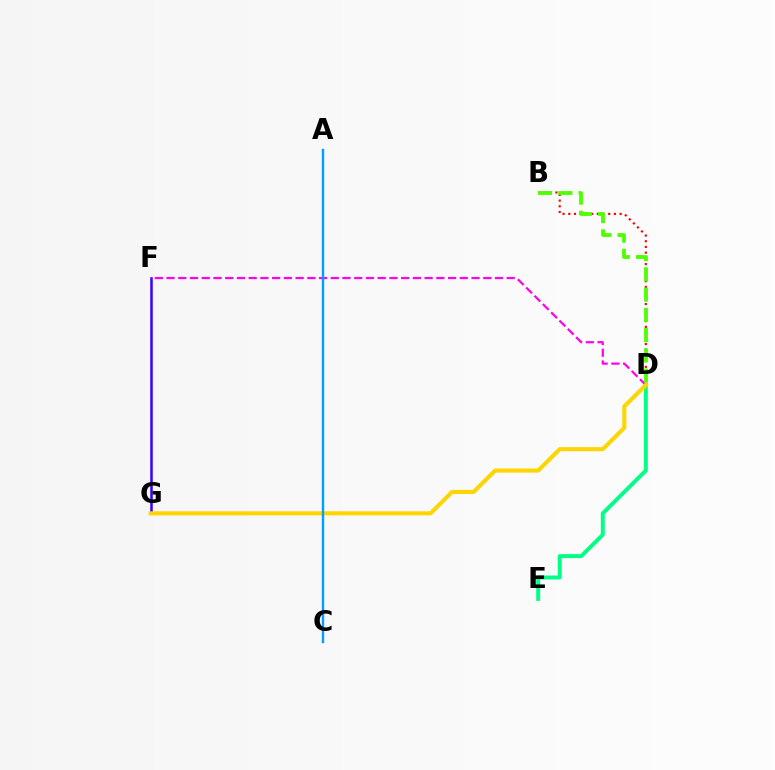{('F', 'G'): [{'color': '#3700ff', 'line_style': 'solid', 'thickness': 1.8}], ('B', 'D'): [{'color': '#ff0000', 'line_style': 'dotted', 'thickness': 1.55}, {'color': '#4fff00', 'line_style': 'dashed', 'thickness': 2.75}], ('D', 'E'): [{'color': '#00ff86', 'line_style': 'solid', 'thickness': 2.84}], ('D', 'F'): [{'color': '#ff00ed', 'line_style': 'dashed', 'thickness': 1.59}], ('D', 'G'): [{'color': '#ffd500', 'line_style': 'solid', 'thickness': 2.94}], ('A', 'C'): [{'color': '#009eff', 'line_style': 'solid', 'thickness': 1.73}]}